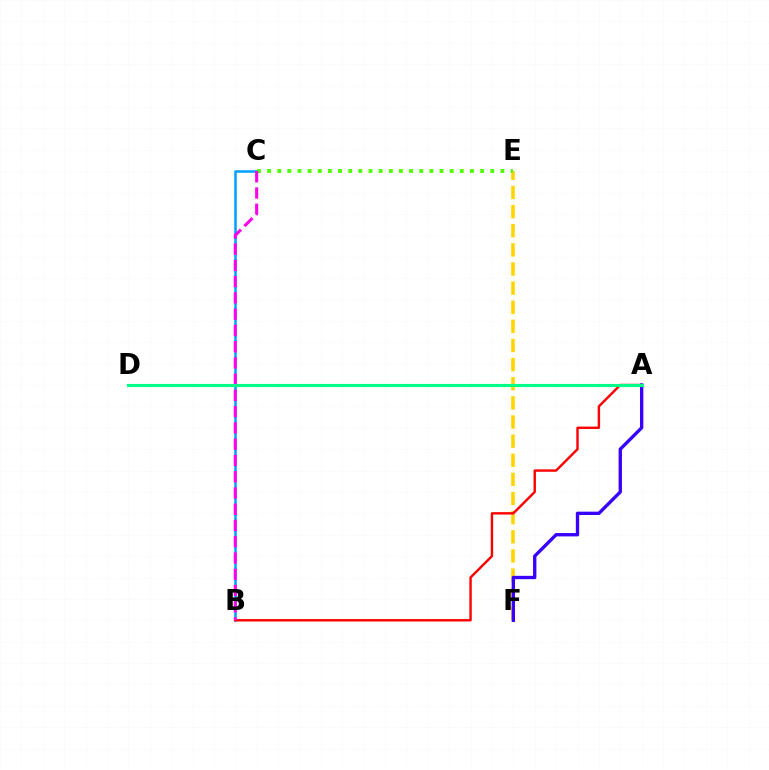{('B', 'C'): [{'color': '#009eff', 'line_style': 'solid', 'thickness': 1.82}, {'color': '#ff00ed', 'line_style': 'dashed', 'thickness': 2.21}], ('E', 'F'): [{'color': '#ffd500', 'line_style': 'dashed', 'thickness': 2.6}], ('C', 'E'): [{'color': '#4fff00', 'line_style': 'dotted', 'thickness': 2.76}], ('A', 'B'): [{'color': '#ff0000', 'line_style': 'solid', 'thickness': 1.74}], ('A', 'F'): [{'color': '#3700ff', 'line_style': 'solid', 'thickness': 2.41}], ('A', 'D'): [{'color': '#00ff86', 'line_style': 'solid', 'thickness': 2.23}]}